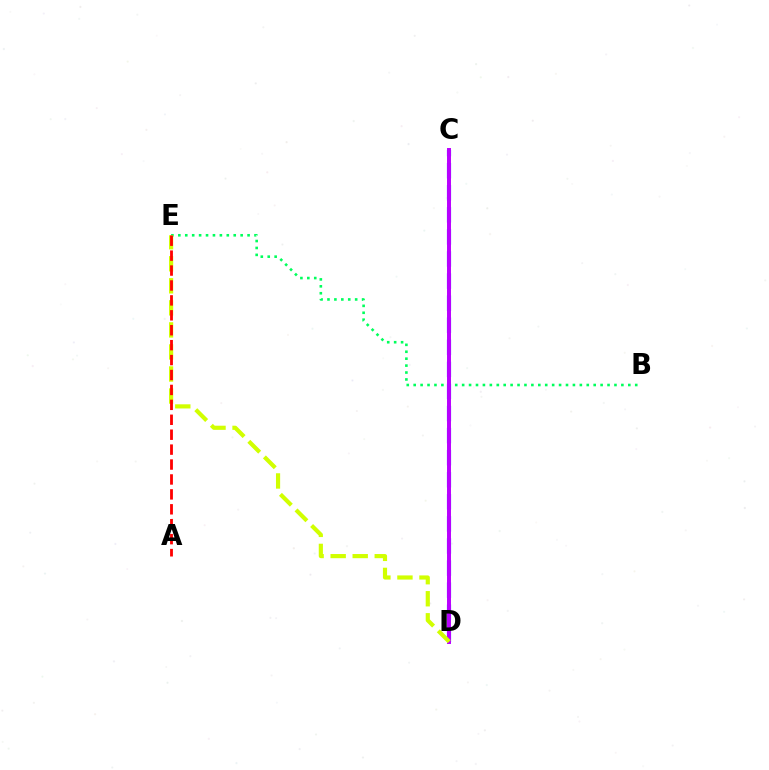{('B', 'E'): [{'color': '#00ff5c', 'line_style': 'dotted', 'thickness': 1.88}], ('C', 'D'): [{'color': '#0074ff', 'line_style': 'dashed', 'thickness': 3.0}, {'color': '#b900ff', 'line_style': 'solid', 'thickness': 2.85}], ('D', 'E'): [{'color': '#d1ff00', 'line_style': 'dashed', 'thickness': 2.99}], ('A', 'E'): [{'color': '#ff0000', 'line_style': 'dashed', 'thickness': 2.03}]}